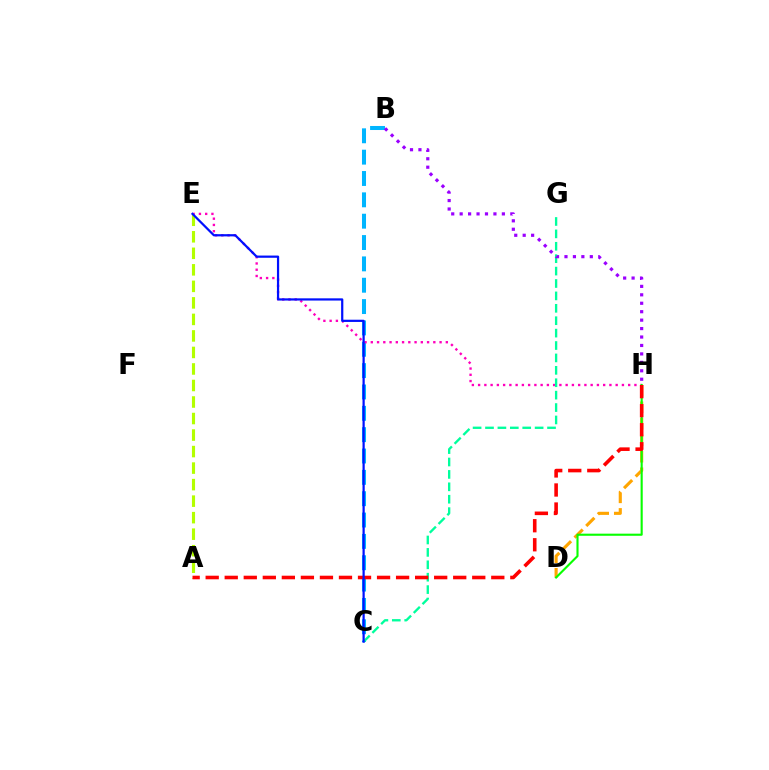{('B', 'C'): [{'color': '#00b5ff', 'line_style': 'dashed', 'thickness': 2.9}], ('A', 'E'): [{'color': '#b3ff00', 'line_style': 'dashed', 'thickness': 2.24}], ('E', 'H'): [{'color': '#ff00bd', 'line_style': 'dotted', 'thickness': 1.7}], ('D', 'H'): [{'color': '#ffa500', 'line_style': 'dashed', 'thickness': 2.24}, {'color': '#08ff00', 'line_style': 'solid', 'thickness': 1.52}], ('C', 'G'): [{'color': '#00ff9d', 'line_style': 'dashed', 'thickness': 1.69}], ('B', 'H'): [{'color': '#9b00ff', 'line_style': 'dotted', 'thickness': 2.29}], ('A', 'H'): [{'color': '#ff0000', 'line_style': 'dashed', 'thickness': 2.59}], ('C', 'E'): [{'color': '#0010ff', 'line_style': 'solid', 'thickness': 1.6}]}